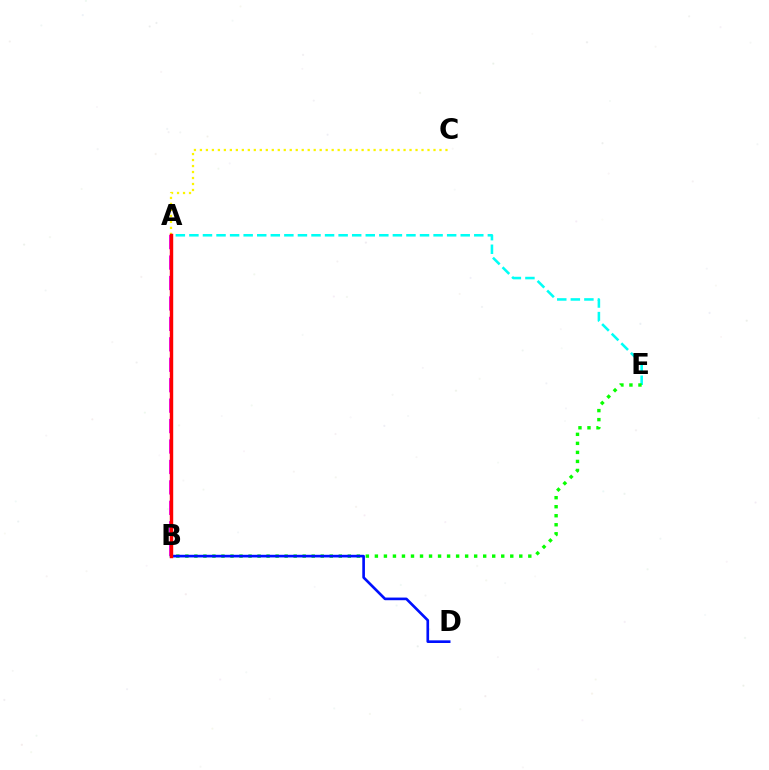{('A', 'B'): [{'color': '#ee00ff', 'line_style': 'dashed', 'thickness': 2.78}, {'color': '#ff0000', 'line_style': 'solid', 'thickness': 2.46}], ('A', 'E'): [{'color': '#00fff6', 'line_style': 'dashed', 'thickness': 1.84}], ('A', 'C'): [{'color': '#fcf500', 'line_style': 'dotted', 'thickness': 1.63}], ('B', 'E'): [{'color': '#08ff00', 'line_style': 'dotted', 'thickness': 2.45}], ('B', 'D'): [{'color': '#0010ff', 'line_style': 'solid', 'thickness': 1.91}]}